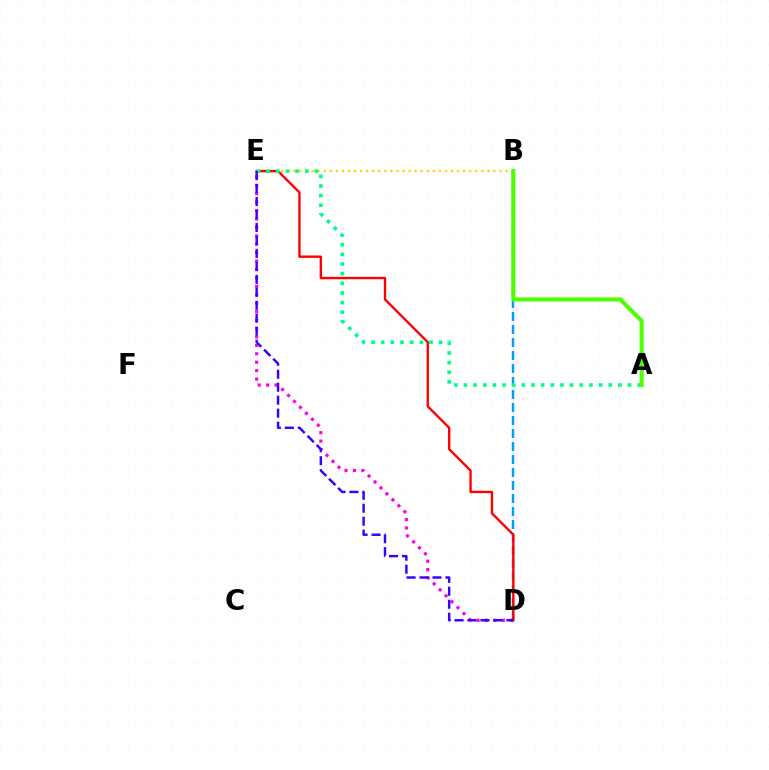{('B', 'D'): [{'color': '#009eff', 'line_style': 'dashed', 'thickness': 1.77}], ('D', 'E'): [{'color': '#ff00ed', 'line_style': 'dotted', 'thickness': 2.29}, {'color': '#ff0000', 'line_style': 'solid', 'thickness': 1.71}, {'color': '#3700ff', 'line_style': 'dashed', 'thickness': 1.76}], ('B', 'E'): [{'color': '#ffd500', 'line_style': 'dotted', 'thickness': 1.65}], ('A', 'E'): [{'color': '#00ff86', 'line_style': 'dotted', 'thickness': 2.62}], ('A', 'B'): [{'color': '#4fff00', 'line_style': 'solid', 'thickness': 2.95}]}